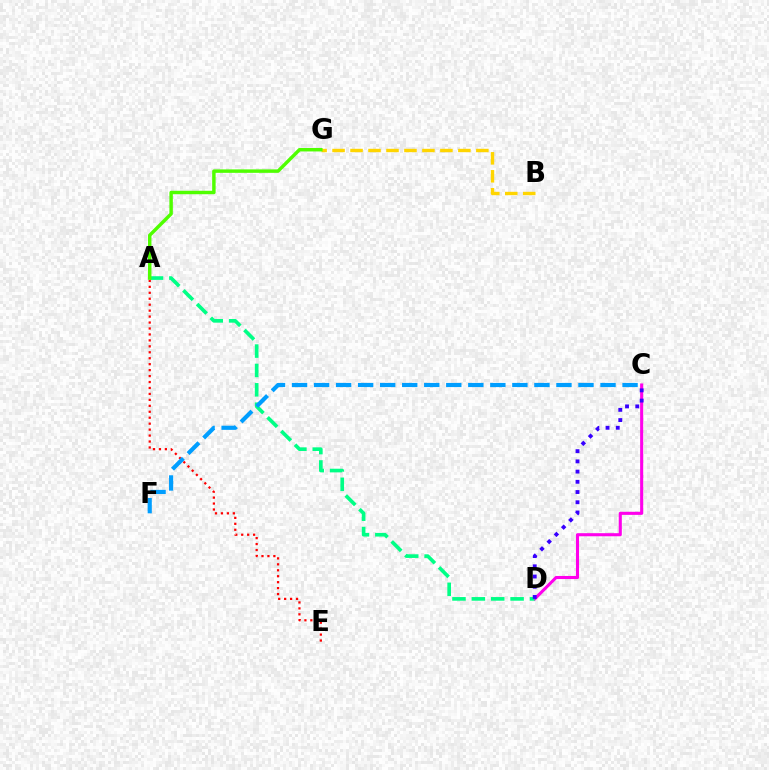{('C', 'D'): [{'color': '#ff00ed', 'line_style': 'solid', 'thickness': 2.21}, {'color': '#3700ff', 'line_style': 'dotted', 'thickness': 2.78}], ('A', 'D'): [{'color': '#00ff86', 'line_style': 'dashed', 'thickness': 2.63}], ('B', 'G'): [{'color': '#ffd500', 'line_style': 'dashed', 'thickness': 2.44}], ('A', 'E'): [{'color': '#ff0000', 'line_style': 'dotted', 'thickness': 1.62}], ('A', 'G'): [{'color': '#4fff00', 'line_style': 'solid', 'thickness': 2.48}], ('C', 'F'): [{'color': '#009eff', 'line_style': 'dashed', 'thickness': 2.99}]}